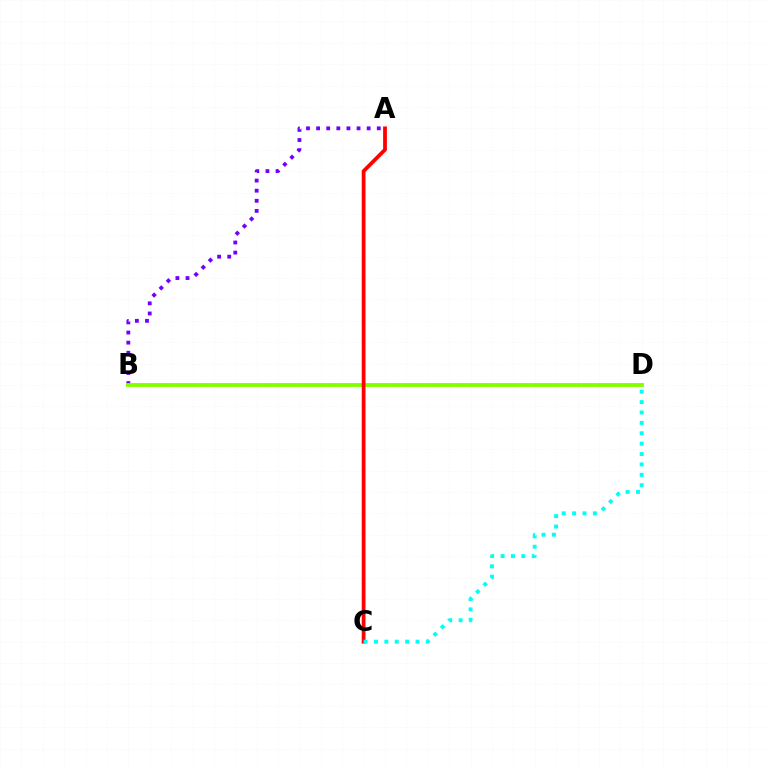{('A', 'B'): [{'color': '#7200ff', 'line_style': 'dotted', 'thickness': 2.75}], ('B', 'D'): [{'color': '#84ff00', 'line_style': 'solid', 'thickness': 2.79}], ('A', 'C'): [{'color': '#ff0000', 'line_style': 'solid', 'thickness': 2.71}], ('C', 'D'): [{'color': '#00fff6', 'line_style': 'dotted', 'thickness': 2.82}]}